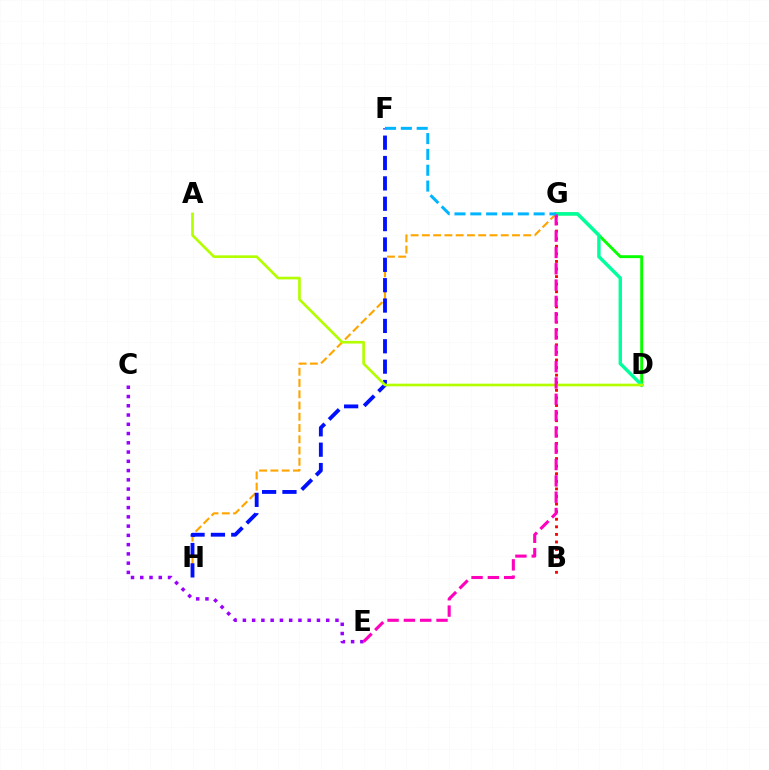{('B', 'G'): [{'color': '#ff0000', 'line_style': 'dotted', 'thickness': 2.06}], ('C', 'E'): [{'color': '#9b00ff', 'line_style': 'dotted', 'thickness': 2.52}], ('G', 'H'): [{'color': '#ffa500', 'line_style': 'dashed', 'thickness': 1.53}], ('D', 'G'): [{'color': '#08ff00', 'line_style': 'solid', 'thickness': 2.09}, {'color': '#00ff9d', 'line_style': 'solid', 'thickness': 2.45}], ('F', 'H'): [{'color': '#0010ff', 'line_style': 'dashed', 'thickness': 2.77}], ('A', 'D'): [{'color': '#b3ff00', 'line_style': 'solid', 'thickness': 1.92}], ('E', 'G'): [{'color': '#ff00bd', 'line_style': 'dashed', 'thickness': 2.22}], ('F', 'G'): [{'color': '#00b5ff', 'line_style': 'dashed', 'thickness': 2.15}]}